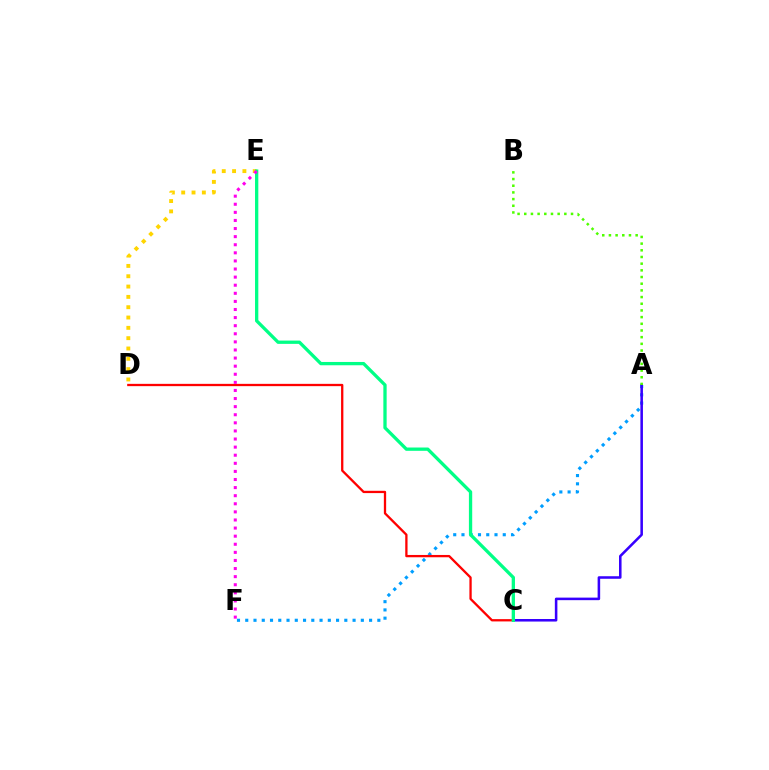{('D', 'E'): [{'color': '#ffd500', 'line_style': 'dotted', 'thickness': 2.8}], ('A', 'F'): [{'color': '#009eff', 'line_style': 'dotted', 'thickness': 2.24}], ('C', 'D'): [{'color': '#ff0000', 'line_style': 'solid', 'thickness': 1.65}], ('A', 'C'): [{'color': '#3700ff', 'line_style': 'solid', 'thickness': 1.83}], ('A', 'B'): [{'color': '#4fff00', 'line_style': 'dotted', 'thickness': 1.82}], ('C', 'E'): [{'color': '#00ff86', 'line_style': 'solid', 'thickness': 2.38}], ('E', 'F'): [{'color': '#ff00ed', 'line_style': 'dotted', 'thickness': 2.2}]}